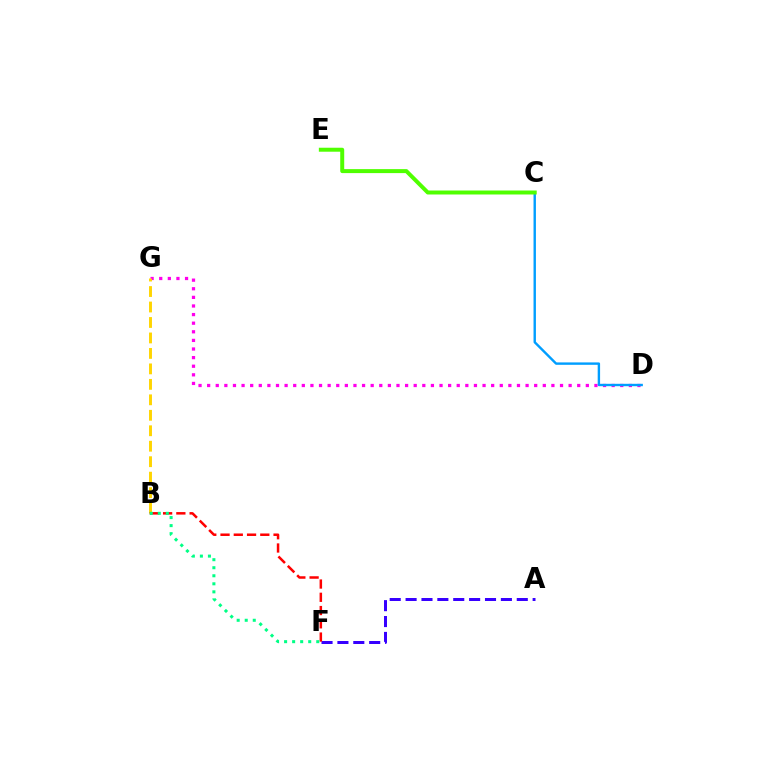{('D', 'G'): [{'color': '#ff00ed', 'line_style': 'dotted', 'thickness': 2.34}], ('A', 'F'): [{'color': '#3700ff', 'line_style': 'dashed', 'thickness': 2.16}], ('B', 'G'): [{'color': '#ffd500', 'line_style': 'dashed', 'thickness': 2.1}], ('B', 'F'): [{'color': '#ff0000', 'line_style': 'dashed', 'thickness': 1.8}, {'color': '#00ff86', 'line_style': 'dotted', 'thickness': 2.18}], ('C', 'D'): [{'color': '#009eff', 'line_style': 'solid', 'thickness': 1.73}], ('C', 'E'): [{'color': '#4fff00', 'line_style': 'solid', 'thickness': 2.87}]}